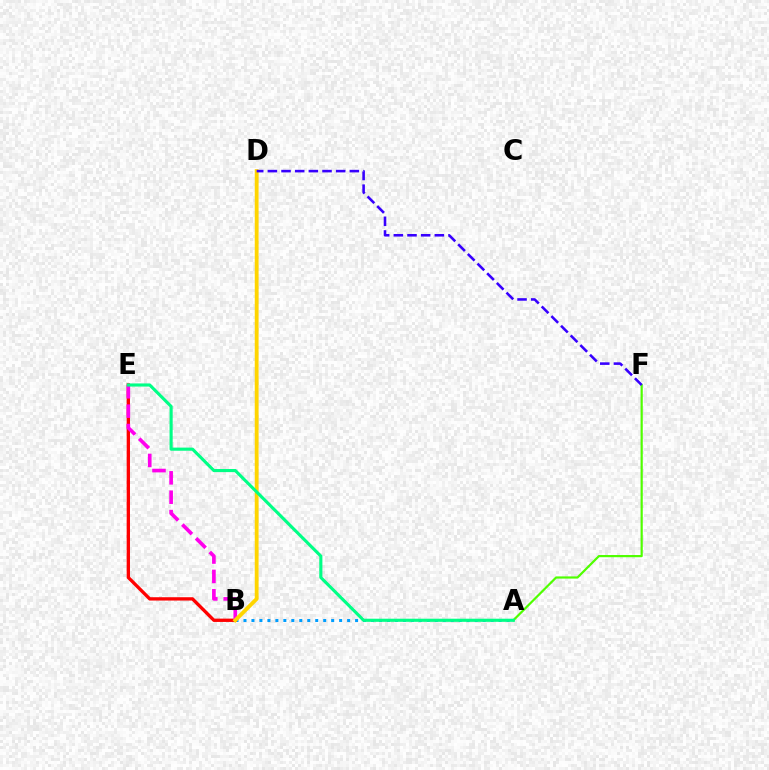{('A', 'B'): [{'color': '#009eff', 'line_style': 'dotted', 'thickness': 2.17}], ('B', 'E'): [{'color': '#ff0000', 'line_style': 'solid', 'thickness': 2.39}, {'color': '#ff00ed', 'line_style': 'dashed', 'thickness': 2.63}], ('B', 'D'): [{'color': '#ffd500', 'line_style': 'solid', 'thickness': 2.76}], ('A', 'F'): [{'color': '#4fff00', 'line_style': 'solid', 'thickness': 1.58}], ('A', 'E'): [{'color': '#00ff86', 'line_style': 'solid', 'thickness': 2.25}], ('D', 'F'): [{'color': '#3700ff', 'line_style': 'dashed', 'thickness': 1.86}]}